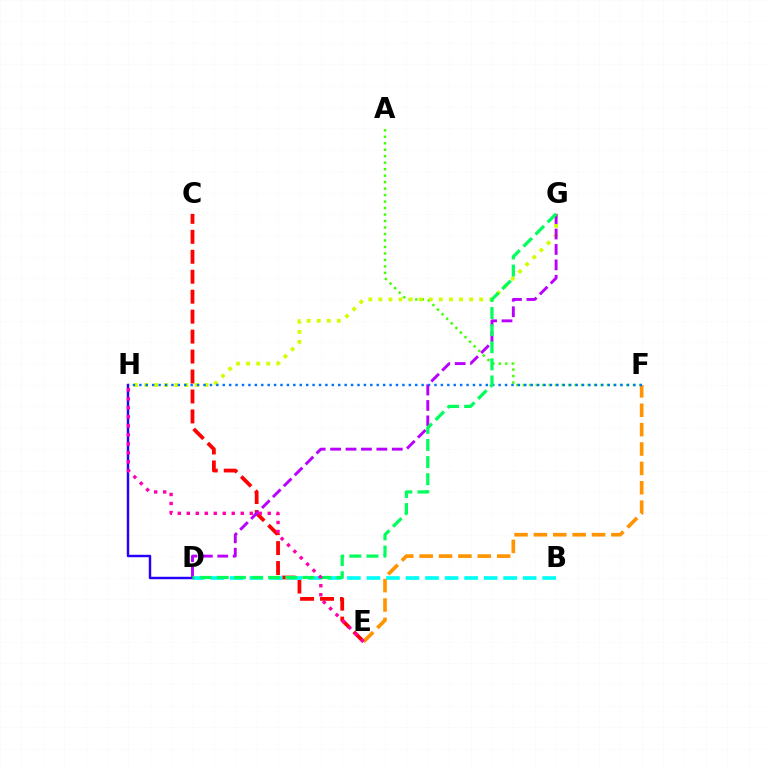{('C', 'E'): [{'color': '#ff0000', 'line_style': 'dashed', 'thickness': 2.71}], ('E', 'F'): [{'color': '#ff9400', 'line_style': 'dashed', 'thickness': 2.63}], ('A', 'F'): [{'color': '#3dff00', 'line_style': 'dotted', 'thickness': 1.76}], ('G', 'H'): [{'color': '#d1ff00', 'line_style': 'dotted', 'thickness': 2.74}], ('F', 'H'): [{'color': '#0074ff', 'line_style': 'dotted', 'thickness': 1.74}], ('B', 'D'): [{'color': '#00fff6', 'line_style': 'dashed', 'thickness': 2.65}], ('D', 'H'): [{'color': '#2500ff', 'line_style': 'solid', 'thickness': 1.76}], ('D', 'G'): [{'color': '#b900ff', 'line_style': 'dashed', 'thickness': 2.1}, {'color': '#00ff5c', 'line_style': 'dashed', 'thickness': 2.32}], ('E', 'H'): [{'color': '#ff00ac', 'line_style': 'dotted', 'thickness': 2.44}]}